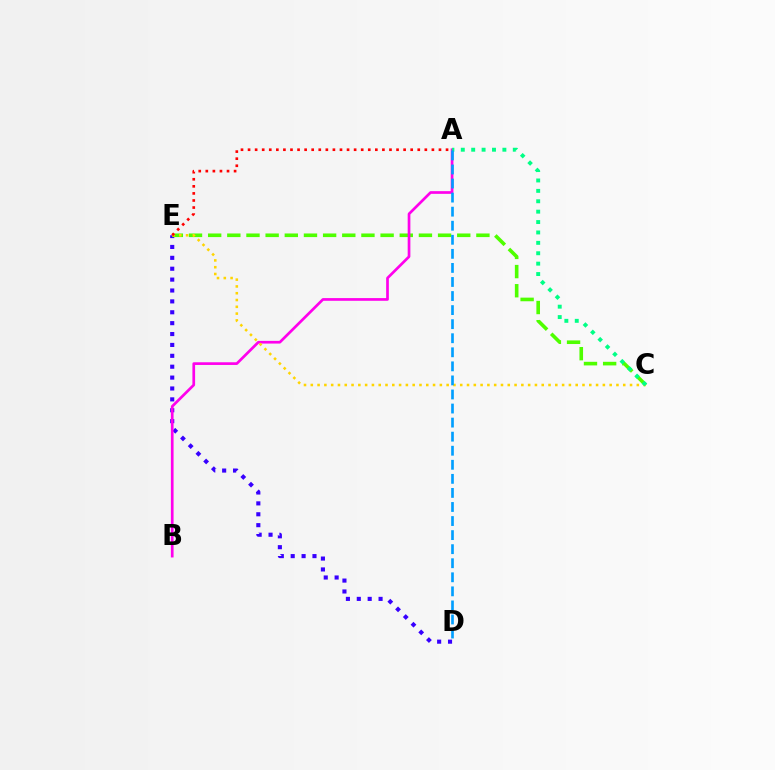{('D', 'E'): [{'color': '#3700ff', 'line_style': 'dotted', 'thickness': 2.96}], ('C', 'E'): [{'color': '#4fff00', 'line_style': 'dashed', 'thickness': 2.6}, {'color': '#ffd500', 'line_style': 'dotted', 'thickness': 1.85}], ('A', 'B'): [{'color': '#ff00ed', 'line_style': 'solid', 'thickness': 1.94}], ('A', 'C'): [{'color': '#00ff86', 'line_style': 'dotted', 'thickness': 2.82}], ('A', 'E'): [{'color': '#ff0000', 'line_style': 'dotted', 'thickness': 1.92}], ('A', 'D'): [{'color': '#009eff', 'line_style': 'dashed', 'thickness': 1.91}]}